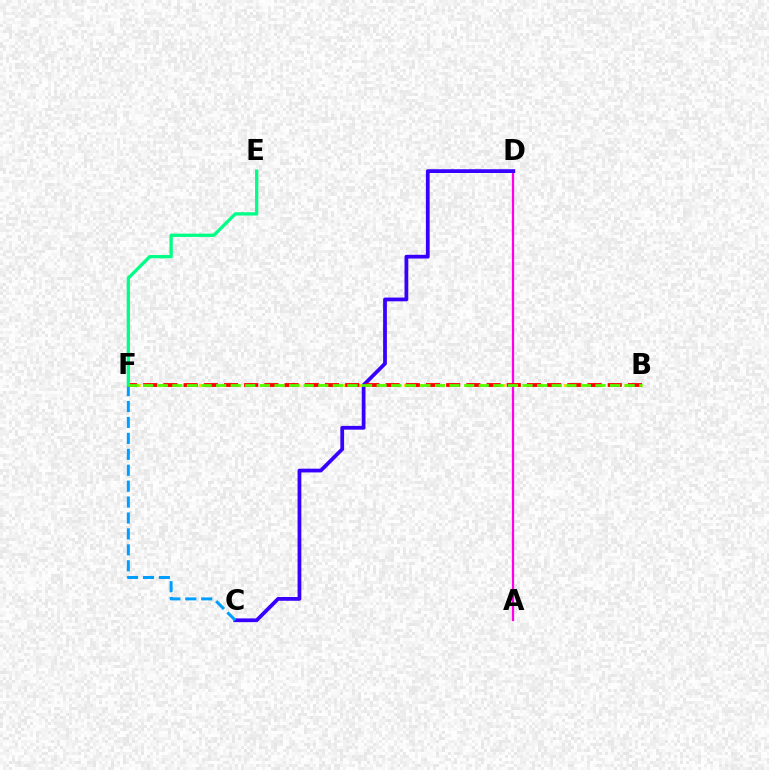{('A', 'D'): [{'color': '#ff00ed', 'line_style': 'solid', 'thickness': 1.64}], ('B', 'F'): [{'color': '#ffd500', 'line_style': 'dotted', 'thickness': 2.06}, {'color': '#ff0000', 'line_style': 'dashed', 'thickness': 2.74}, {'color': '#4fff00', 'line_style': 'dashed', 'thickness': 1.98}], ('C', 'D'): [{'color': '#3700ff', 'line_style': 'solid', 'thickness': 2.71}], ('C', 'F'): [{'color': '#009eff', 'line_style': 'dashed', 'thickness': 2.16}], ('E', 'F'): [{'color': '#00ff86', 'line_style': 'solid', 'thickness': 2.37}]}